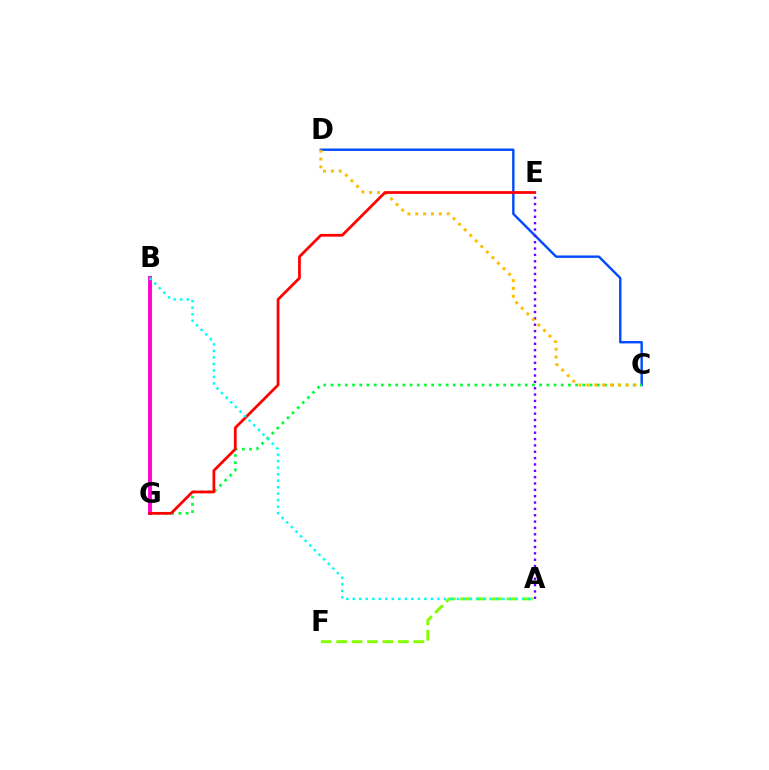{('C', 'D'): [{'color': '#004bff', 'line_style': 'solid', 'thickness': 1.73}, {'color': '#ffbd00', 'line_style': 'dotted', 'thickness': 2.13}], ('C', 'G'): [{'color': '#00ff39', 'line_style': 'dotted', 'thickness': 1.96}], ('A', 'E'): [{'color': '#7200ff', 'line_style': 'dotted', 'thickness': 1.73}], ('A', 'F'): [{'color': '#84ff00', 'line_style': 'dashed', 'thickness': 2.1}], ('B', 'G'): [{'color': '#ff00cf', 'line_style': 'solid', 'thickness': 2.77}], ('E', 'G'): [{'color': '#ff0000', 'line_style': 'solid', 'thickness': 1.98}], ('A', 'B'): [{'color': '#00fff6', 'line_style': 'dotted', 'thickness': 1.77}]}